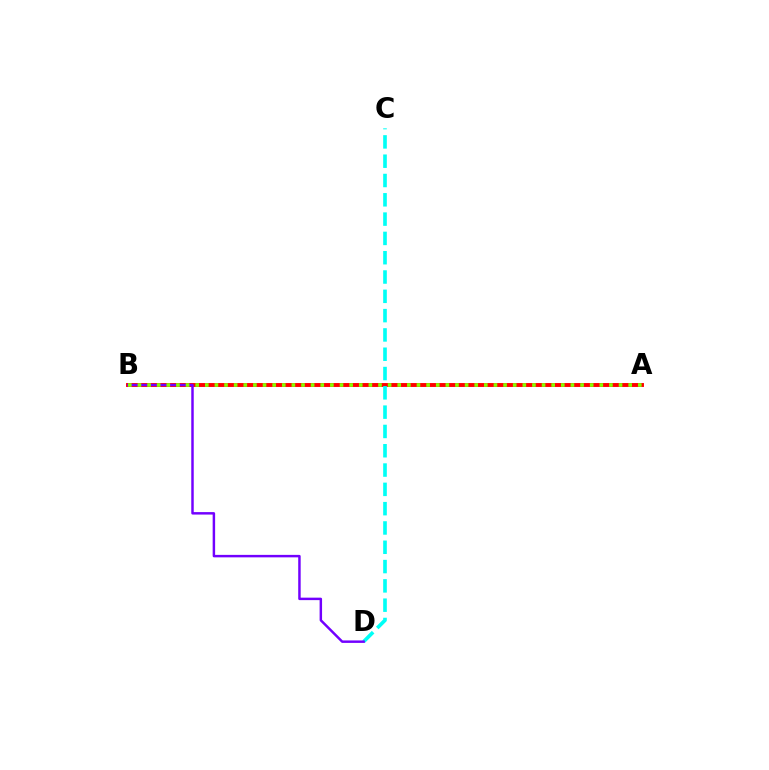{('A', 'B'): [{'color': '#ff0000', 'line_style': 'solid', 'thickness': 2.81}, {'color': '#84ff00', 'line_style': 'dotted', 'thickness': 2.61}], ('C', 'D'): [{'color': '#00fff6', 'line_style': 'dashed', 'thickness': 2.62}], ('B', 'D'): [{'color': '#7200ff', 'line_style': 'solid', 'thickness': 1.77}]}